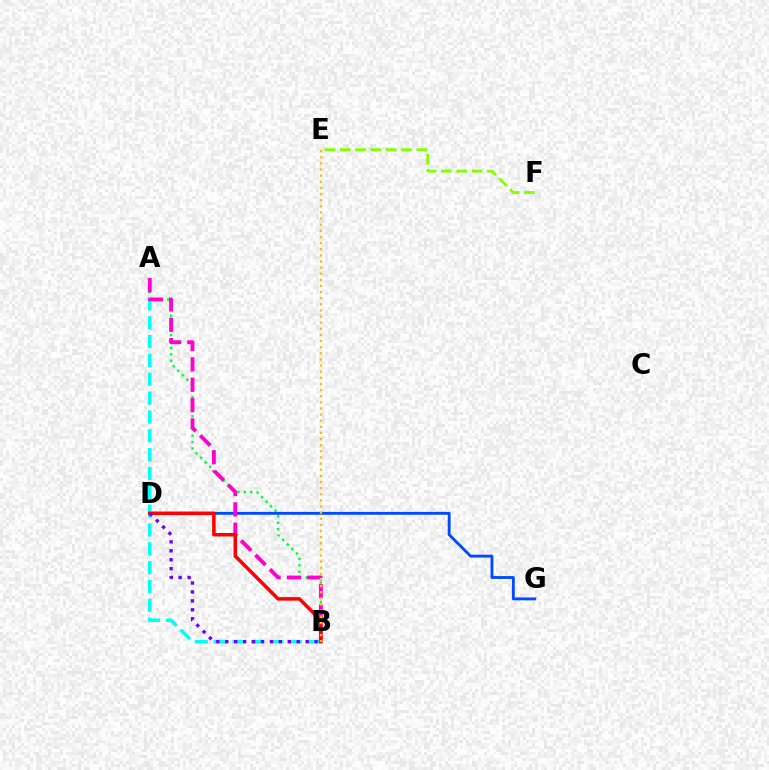{('A', 'B'): [{'color': '#00ff39', 'line_style': 'dotted', 'thickness': 1.75}, {'color': '#00fff6', 'line_style': 'dashed', 'thickness': 2.56}, {'color': '#ff00cf', 'line_style': 'dashed', 'thickness': 2.76}], ('D', 'G'): [{'color': '#004bff', 'line_style': 'solid', 'thickness': 2.06}], ('B', 'D'): [{'color': '#ff0000', 'line_style': 'solid', 'thickness': 2.52}, {'color': '#7200ff', 'line_style': 'dotted', 'thickness': 2.43}], ('E', 'F'): [{'color': '#84ff00', 'line_style': 'dashed', 'thickness': 2.08}], ('B', 'E'): [{'color': '#ffbd00', 'line_style': 'dotted', 'thickness': 1.66}]}